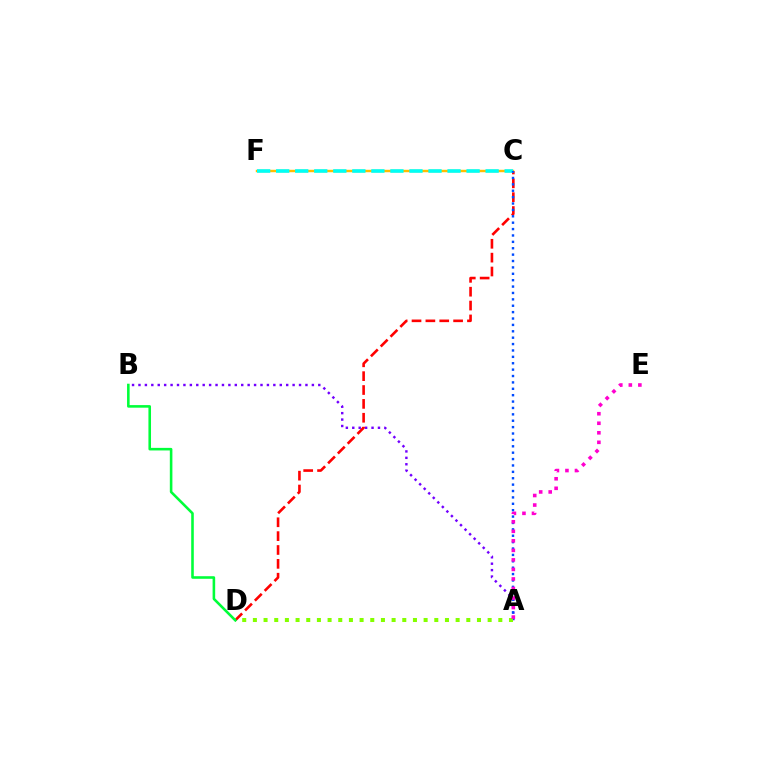{('C', 'D'): [{'color': '#ff0000', 'line_style': 'dashed', 'thickness': 1.88}], ('A', 'B'): [{'color': '#7200ff', 'line_style': 'dotted', 'thickness': 1.74}], ('C', 'F'): [{'color': '#ffbd00', 'line_style': 'solid', 'thickness': 1.75}, {'color': '#00fff6', 'line_style': 'dashed', 'thickness': 2.59}], ('A', 'C'): [{'color': '#004bff', 'line_style': 'dotted', 'thickness': 1.74}], ('A', 'D'): [{'color': '#84ff00', 'line_style': 'dotted', 'thickness': 2.9}], ('A', 'E'): [{'color': '#ff00cf', 'line_style': 'dotted', 'thickness': 2.59}], ('B', 'D'): [{'color': '#00ff39', 'line_style': 'solid', 'thickness': 1.86}]}